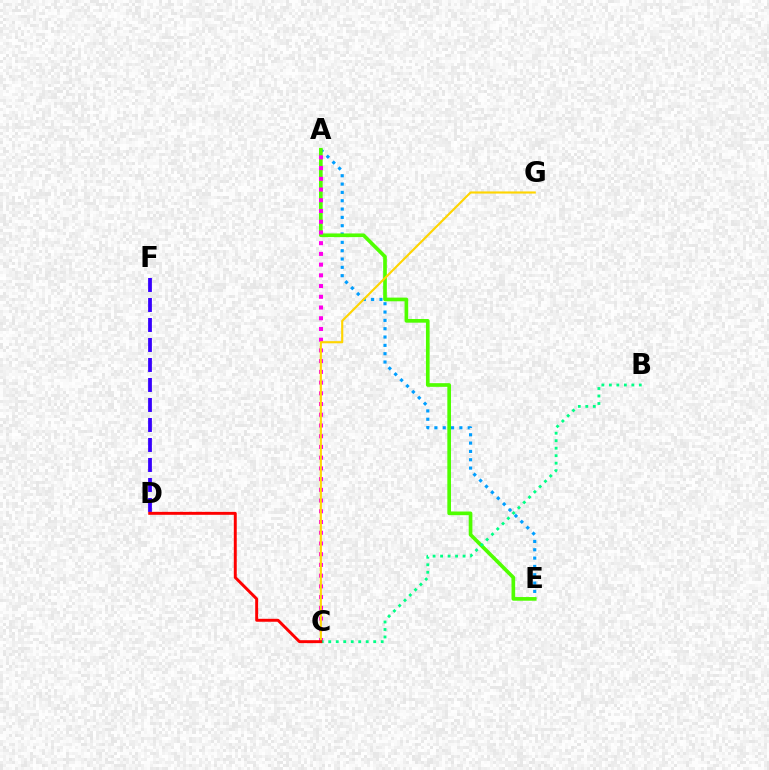{('A', 'E'): [{'color': '#009eff', 'line_style': 'dotted', 'thickness': 2.26}, {'color': '#4fff00', 'line_style': 'solid', 'thickness': 2.64}], ('D', 'F'): [{'color': '#3700ff', 'line_style': 'dashed', 'thickness': 2.72}], ('A', 'C'): [{'color': '#ff00ed', 'line_style': 'dotted', 'thickness': 2.91}], ('C', 'G'): [{'color': '#ffd500', 'line_style': 'solid', 'thickness': 1.53}], ('B', 'C'): [{'color': '#00ff86', 'line_style': 'dotted', 'thickness': 2.04}], ('C', 'D'): [{'color': '#ff0000', 'line_style': 'solid', 'thickness': 2.12}]}